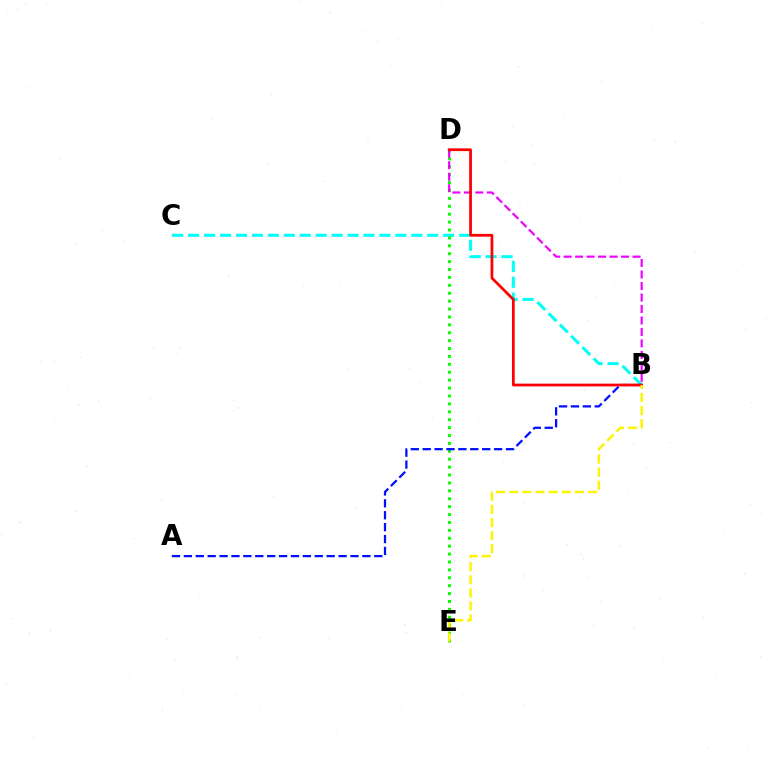{('B', 'C'): [{'color': '#00fff6', 'line_style': 'dashed', 'thickness': 2.17}], ('D', 'E'): [{'color': '#08ff00', 'line_style': 'dotted', 'thickness': 2.15}], ('A', 'B'): [{'color': '#0010ff', 'line_style': 'dashed', 'thickness': 1.62}], ('B', 'D'): [{'color': '#ee00ff', 'line_style': 'dashed', 'thickness': 1.56}, {'color': '#ff0000', 'line_style': 'solid', 'thickness': 1.98}], ('B', 'E'): [{'color': '#fcf500', 'line_style': 'dashed', 'thickness': 1.78}]}